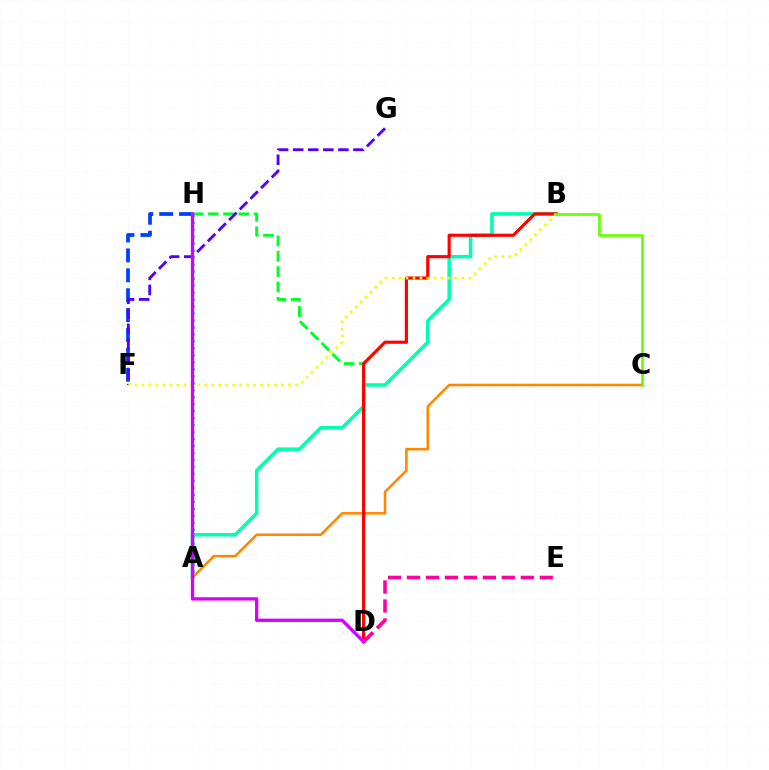{('F', 'H'): [{'color': '#003fff', 'line_style': 'dashed', 'thickness': 2.7}], ('A', 'B'): [{'color': '#00ffaf', 'line_style': 'solid', 'thickness': 2.55}], ('A', 'C'): [{'color': '#ff8800', 'line_style': 'solid', 'thickness': 1.85}], ('D', 'H'): [{'color': '#00ff27', 'line_style': 'dashed', 'thickness': 2.08}, {'color': '#d600ff', 'line_style': 'solid', 'thickness': 2.37}], ('B', 'D'): [{'color': '#ff0000', 'line_style': 'solid', 'thickness': 2.26}], ('F', 'G'): [{'color': '#4f00ff', 'line_style': 'dashed', 'thickness': 2.05}], ('B', 'F'): [{'color': '#eeff00', 'line_style': 'dotted', 'thickness': 1.9}], ('A', 'H'): [{'color': '#00c7ff', 'line_style': 'dotted', 'thickness': 1.9}], ('D', 'E'): [{'color': '#ff00a0', 'line_style': 'dashed', 'thickness': 2.58}], ('B', 'C'): [{'color': '#66ff00', 'line_style': 'solid', 'thickness': 1.92}]}